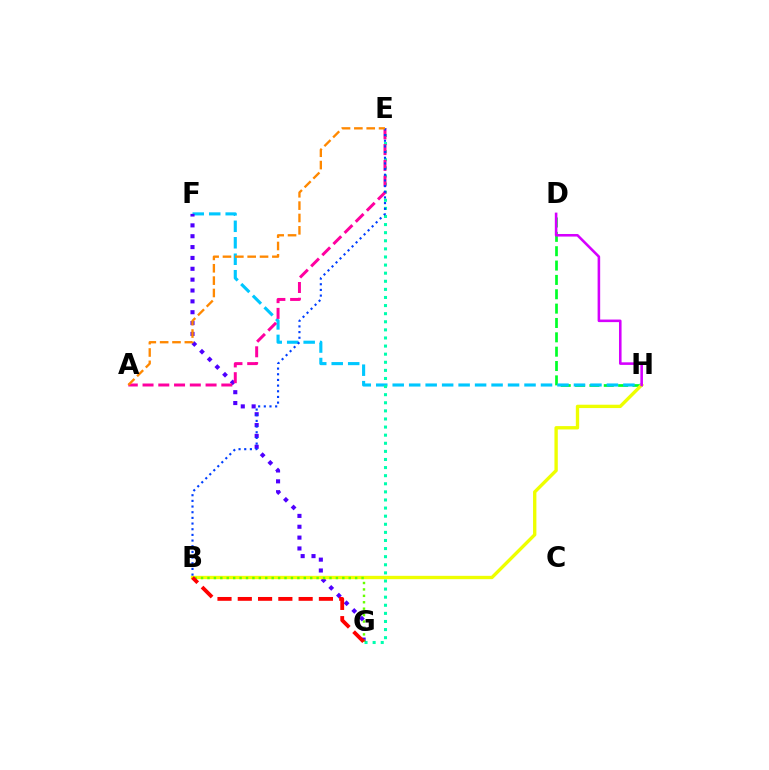{('D', 'H'): [{'color': '#00ff27', 'line_style': 'dashed', 'thickness': 1.95}, {'color': '#d600ff', 'line_style': 'solid', 'thickness': 1.85}], ('F', 'H'): [{'color': '#00c7ff', 'line_style': 'dashed', 'thickness': 2.24}], ('E', 'G'): [{'color': '#00ffaf', 'line_style': 'dotted', 'thickness': 2.2}], ('F', 'G'): [{'color': '#4f00ff', 'line_style': 'dotted', 'thickness': 2.95}], ('B', 'H'): [{'color': '#eeff00', 'line_style': 'solid', 'thickness': 2.41}], ('A', 'E'): [{'color': '#ff00a0', 'line_style': 'dashed', 'thickness': 2.14}, {'color': '#ff8800', 'line_style': 'dashed', 'thickness': 1.68}], ('B', 'G'): [{'color': '#66ff00', 'line_style': 'dotted', 'thickness': 1.74}, {'color': '#ff0000', 'line_style': 'dashed', 'thickness': 2.76}], ('B', 'E'): [{'color': '#003fff', 'line_style': 'dotted', 'thickness': 1.54}]}